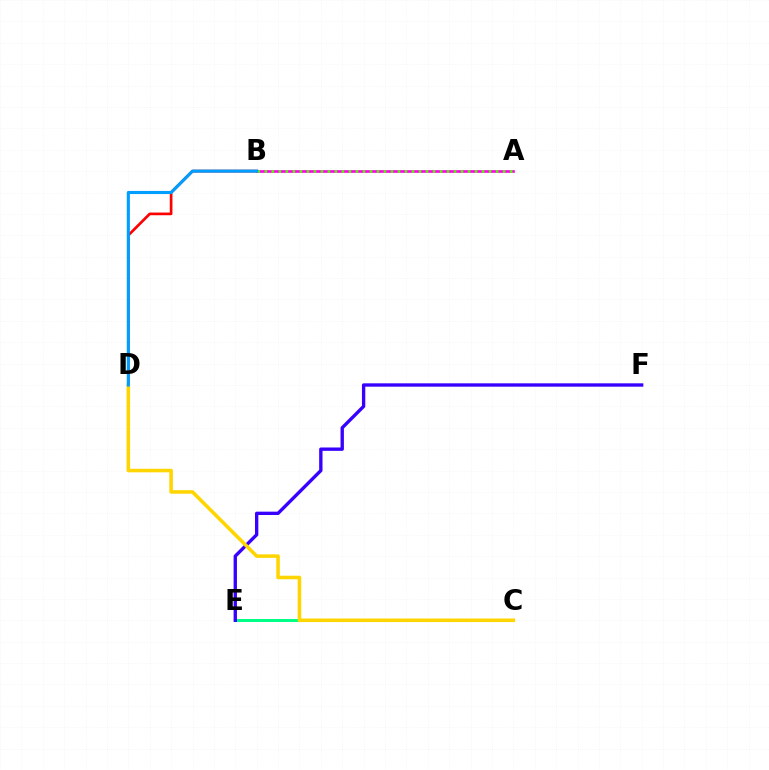{('A', 'B'): [{'color': '#ff00ed', 'line_style': 'solid', 'thickness': 1.94}, {'color': '#4fff00', 'line_style': 'dotted', 'thickness': 1.9}], ('C', 'E'): [{'color': '#00ff86', 'line_style': 'solid', 'thickness': 2.16}], ('E', 'F'): [{'color': '#3700ff', 'line_style': 'solid', 'thickness': 2.41}], ('B', 'D'): [{'color': '#ff0000', 'line_style': 'solid', 'thickness': 1.93}, {'color': '#009eff', 'line_style': 'solid', 'thickness': 2.24}], ('C', 'D'): [{'color': '#ffd500', 'line_style': 'solid', 'thickness': 2.55}]}